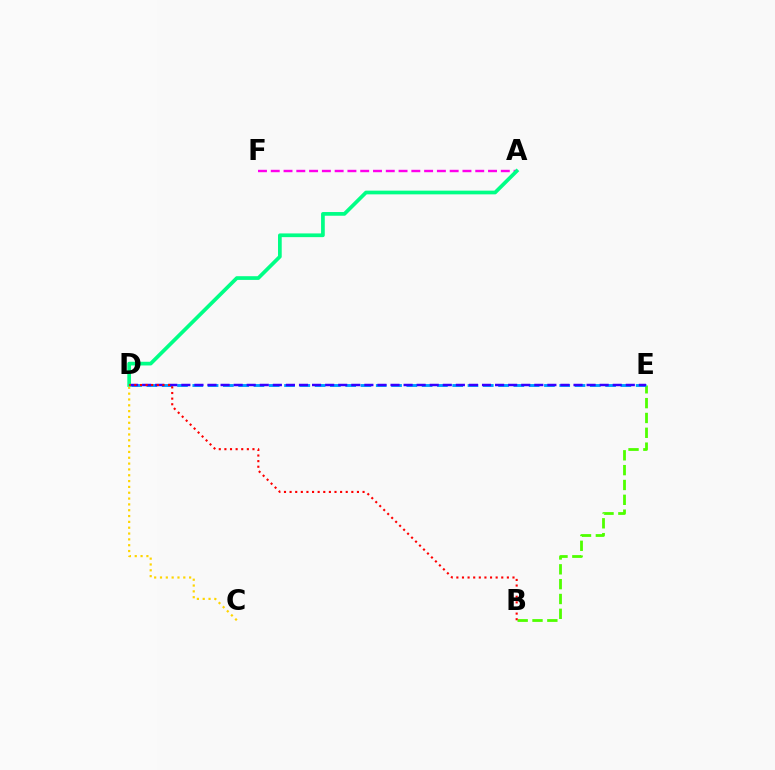{('A', 'F'): [{'color': '#ff00ed', 'line_style': 'dashed', 'thickness': 1.74}], ('B', 'E'): [{'color': '#4fff00', 'line_style': 'dashed', 'thickness': 2.02}], ('D', 'E'): [{'color': '#009eff', 'line_style': 'dashed', 'thickness': 2.08}, {'color': '#3700ff', 'line_style': 'dashed', 'thickness': 1.78}], ('A', 'D'): [{'color': '#00ff86', 'line_style': 'solid', 'thickness': 2.67}], ('C', 'D'): [{'color': '#ffd500', 'line_style': 'dotted', 'thickness': 1.58}], ('B', 'D'): [{'color': '#ff0000', 'line_style': 'dotted', 'thickness': 1.52}]}